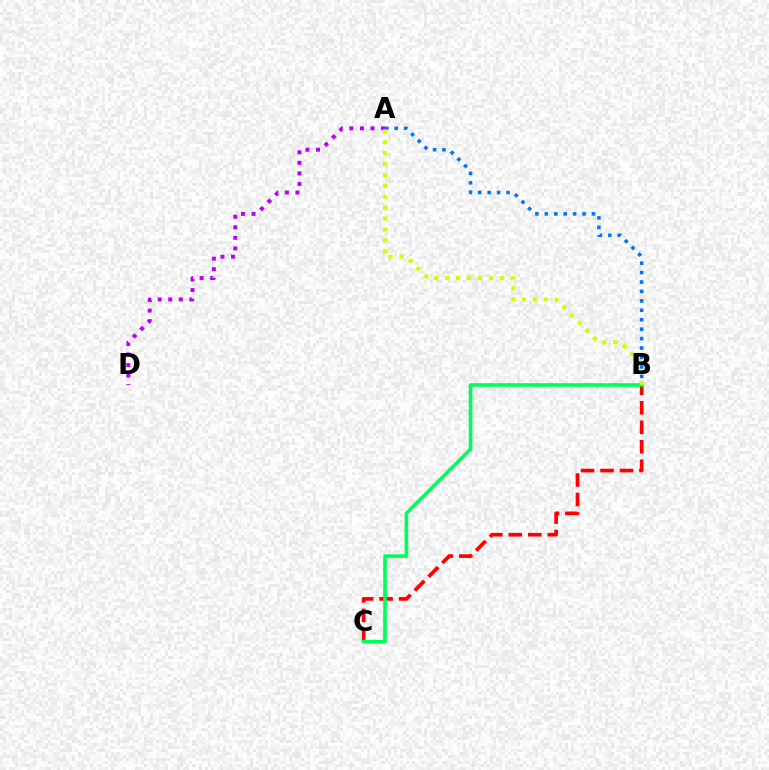{('A', 'B'): [{'color': '#0074ff', 'line_style': 'dotted', 'thickness': 2.56}, {'color': '#d1ff00', 'line_style': 'dotted', 'thickness': 2.96}], ('B', 'C'): [{'color': '#ff0000', 'line_style': 'dashed', 'thickness': 2.65}, {'color': '#00ff5c', 'line_style': 'solid', 'thickness': 2.62}], ('A', 'D'): [{'color': '#b900ff', 'line_style': 'dotted', 'thickness': 2.87}]}